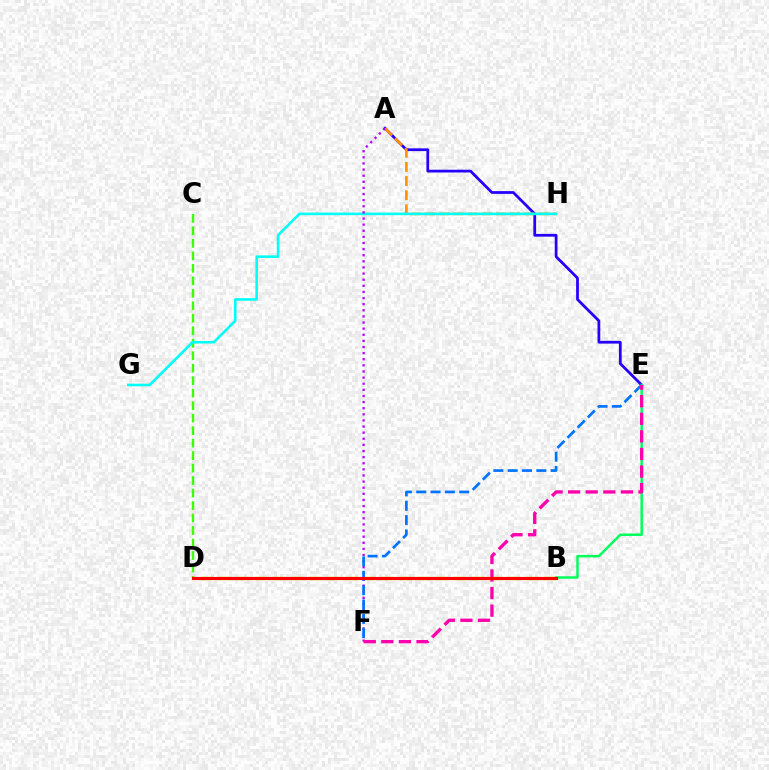{('A', 'E'): [{'color': '#2500ff', 'line_style': 'solid', 'thickness': 1.99}], ('C', 'D'): [{'color': '#3dff00', 'line_style': 'dashed', 'thickness': 1.7}], ('B', 'E'): [{'color': '#00ff5c', 'line_style': 'solid', 'thickness': 1.78}], ('A', 'H'): [{'color': '#ff9400', 'line_style': 'dashed', 'thickness': 1.92}], ('G', 'H'): [{'color': '#00fff6', 'line_style': 'solid', 'thickness': 1.87}], ('B', 'D'): [{'color': '#d1ff00', 'line_style': 'dashed', 'thickness': 2.46}, {'color': '#ff0000', 'line_style': 'solid', 'thickness': 2.25}], ('A', 'F'): [{'color': '#b900ff', 'line_style': 'dotted', 'thickness': 1.66}], ('E', 'F'): [{'color': '#0074ff', 'line_style': 'dashed', 'thickness': 1.95}, {'color': '#ff00ac', 'line_style': 'dashed', 'thickness': 2.39}]}